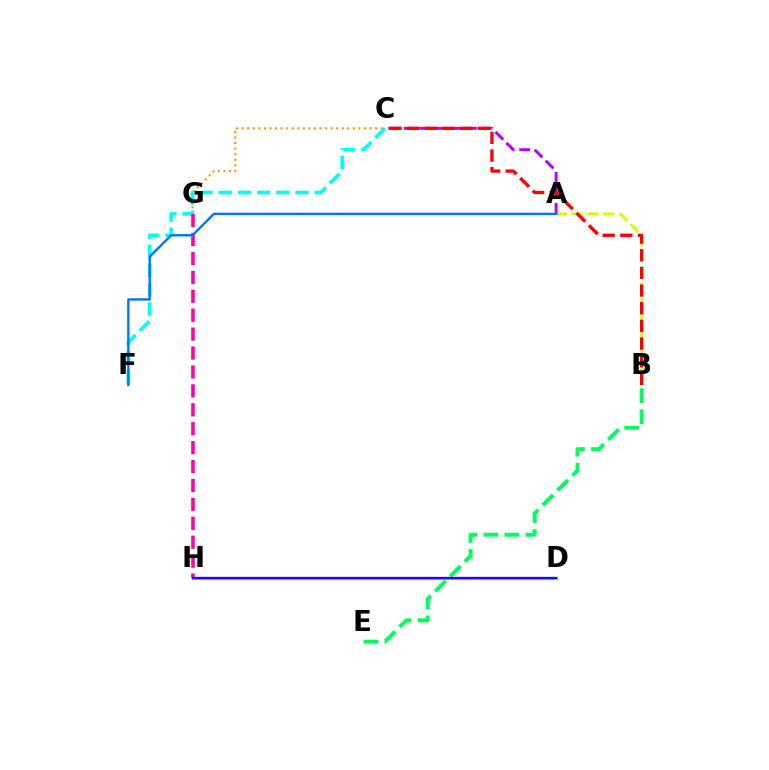{('A', 'B'): [{'color': '#d1ff00', 'line_style': 'dashed', 'thickness': 2.14}], ('D', 'H'): [{'color': '#3dff00', 'line_style': 'solid', 'thickness': 2.24}, {'color': '#2500ff', 'line_style': 'solid', 'thickness': 1.65}], ('B', 'E'): [{'color': '#00ff5c', 'line_style': 'dashed', 'thickness': 2.86}], ('C', 'G'): [{'color': '#ff9400', 'line_style': 'dotted', 'thickness': 1.51}], ('C', 'F'): [{'color': '#00fff6', 'line_style': 'dashed', 'thickness': 2.61}], ('G', 'H'): [{'color': '#ff00ac', 'line_style': 'dashed', 'thickness': 2.57}], ('A', 'C'): [{'color': '#b900ff', 'line_style': 'dashed', 'thickness': 2.11}], ('A', 'F'): [{'color': '#0074ff', 'line_style': 'solid', 'thickness': 1.71}], ('B', 'C'): [{'color': '#ff0000', 'line_style': 'dashed', 'thickness': 2.4}]}